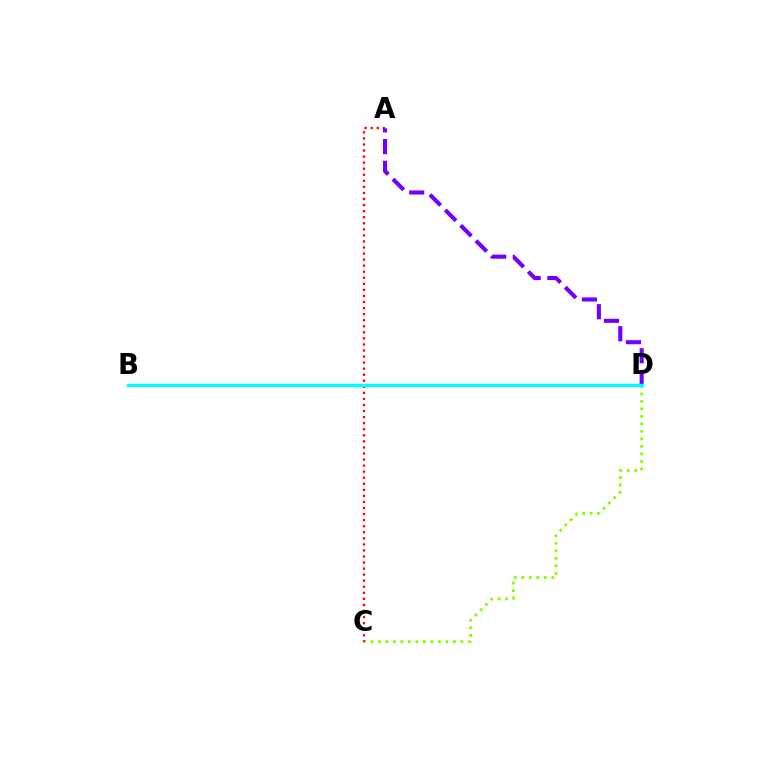{('C', 'D'): [{'color': '#84ff00', 'line_style': 'dotted', 'thickness': 2.04}], ('A', 'C'): [{'color': '#ff0000', 'line_style': 'dotted', 'thickness': 1.65}], ('A', 'D'): [{'color': '#7200ff', 'line_style': 'dashed', 'thickness': 2.95}], ('B', 'D'): [{'color': '#00fff6', 'line_style': 'solid', 'thickness': 2.46}]}